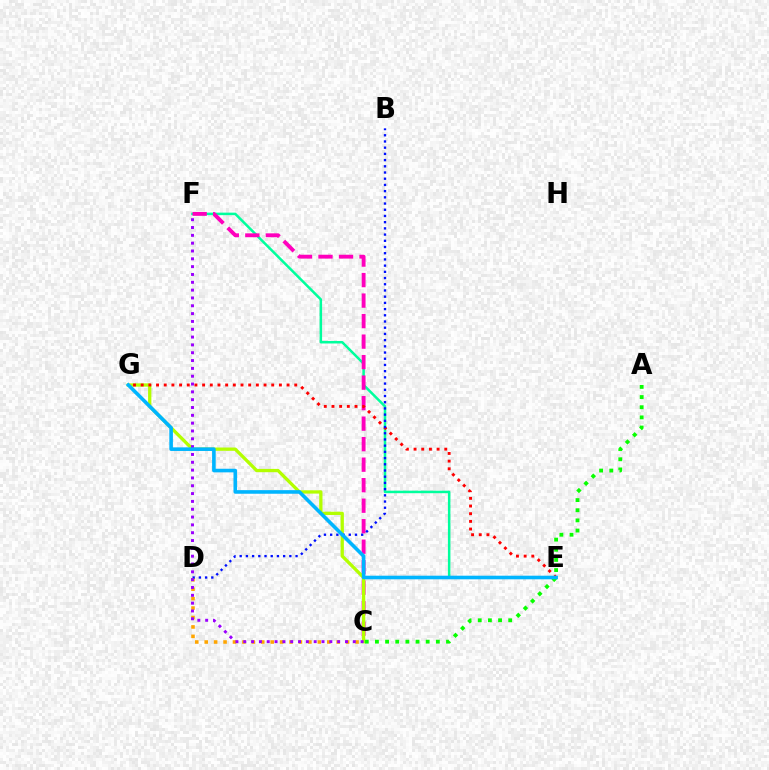{('E', 'F'): [{'color': '#00ff9d', 'line_style': 'solid', 'thickness': 1.81}], ('C', 'F'): [{'color': '#ff00bd', 'line_style': 'dashed', 'thickness': 2.79}, {'color': '#9b00ff', 'line_style': 'dotted', 'thickness': 2.13}], ('C', 'D'): [{'color': '#ffa500', 'line_style': 'dotted', 'thickness': 2.56}], ('C', 'G'): [{'color': '#b3ff00', 'line_style': 'solid', 'thickness': 2.37}], ('E', 'G'): [{'color': '#ff0000', 'line_style': 'dotted', 'thickness': 2.09}, {'color': '#00b5ff', 'line_style': 'solid', 'thickness': 2.59}], ('A', 'C'): [{'color': '#08ff00', 'line_style': 'dotted', 'thickness': 2.76}], ('B', 'D'): [{'color': '#0010ff', 'line_style': 'dotted', 'thickness': 1.69}]}